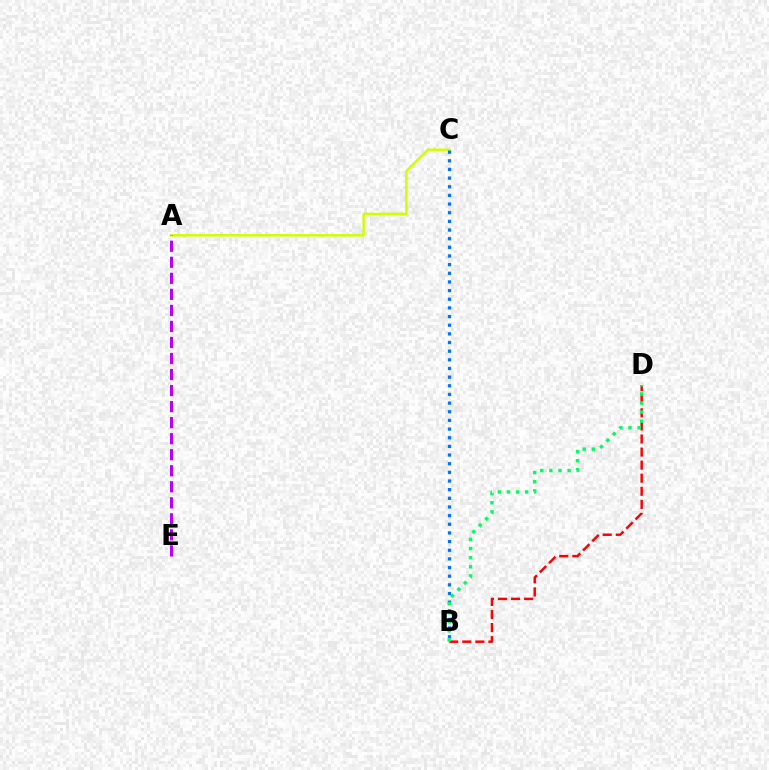{('B', 'D'): [{'color': '#ff0000', 'line_style': 'dashed', 'thickness': 1.78}, {'color': '#00ff5c', 'line_style': 'dotted', 'thickness': 2.48}], ('A', 'C'): [{'color': '#d1ff00', 'line_style': 'solid', 'thickness': 1.78}], ('A', 'E'): [{'color': '#b900ff', 'line_style': 'dashed', 'thickness': 2.18}], ('B', 'C'): [{'color': '#0074ff', 'line_style': 'dotted', 'thickness': 2.35}]}